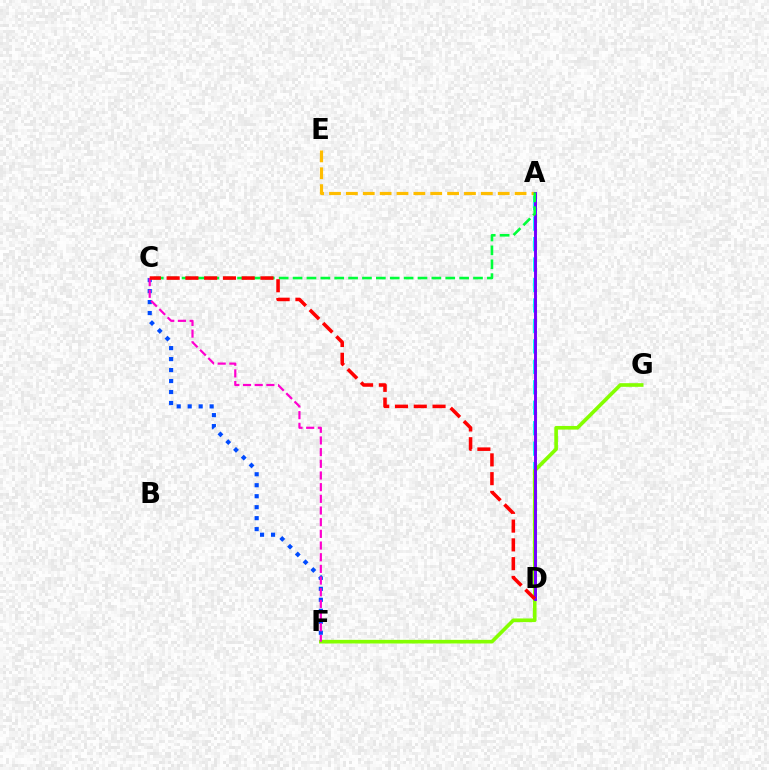{('A', 'E'): [{'color': '#ffbd00', 'line_style': 'dashed', 'thickness': 2.29}], ('A', 'D'): [{'color': '#00fff6', 'line_style': 'dashed', 'thickness': 2.78}, {'color': '#7200ff', 'line_style': 'solid', 'thickness': 2.11}], ('F', 'G'): [{'color': '#84ff00', 'line_style': 'solid', 'thickness': 2.62}], ('A', 'C'): [{'color': '#00ff39', 'line_style': 'dashed', 'thickness': 1.89}], ('C', 'F'): [{'color': '#004bff', 'line_style': 'dotted', 'thickness': 2.98}, {'color': '#ff00cf', 'line_style': 'dashed', 'thickness': 1.59}], ('C', 'D'): [{'color': '#ff0000', 'line_style': 'dashed', 'thickness': 2.55}]}